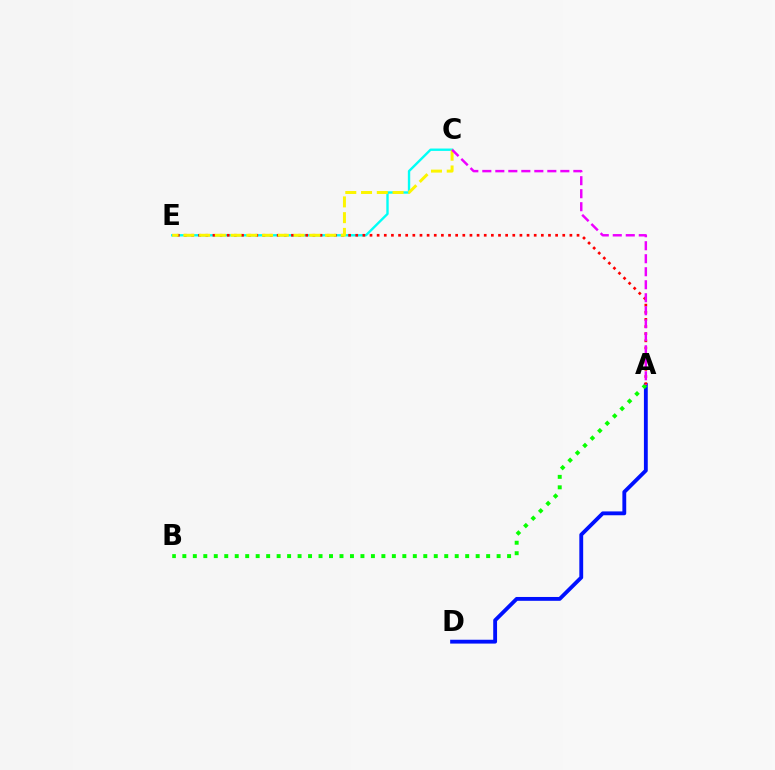{('C', 'E'): [{'color': '#00fff6', 'line_style': 'solid', 'thickness': 1.71}, {'color': '#fcf500', 'line_style': 'dashed', 'thickness': 2.14}], ('A', 'D'): [{'color': '#0010ff', 'line_style': 'solid', 'thickness': 2.76}], ('A', 'B'): [{'color': '#08ff00', 'line_style': 'dotted', 'thickness': 2.85}], ('A', 'E'): [{'color': '#ff0000', 'line_style': 'dotted', 'thickness': 1.94}], ('A', 'C'): [{'color': '#ee00ff', 'line_style': 'dashed', 'thickness': 1.77}]}